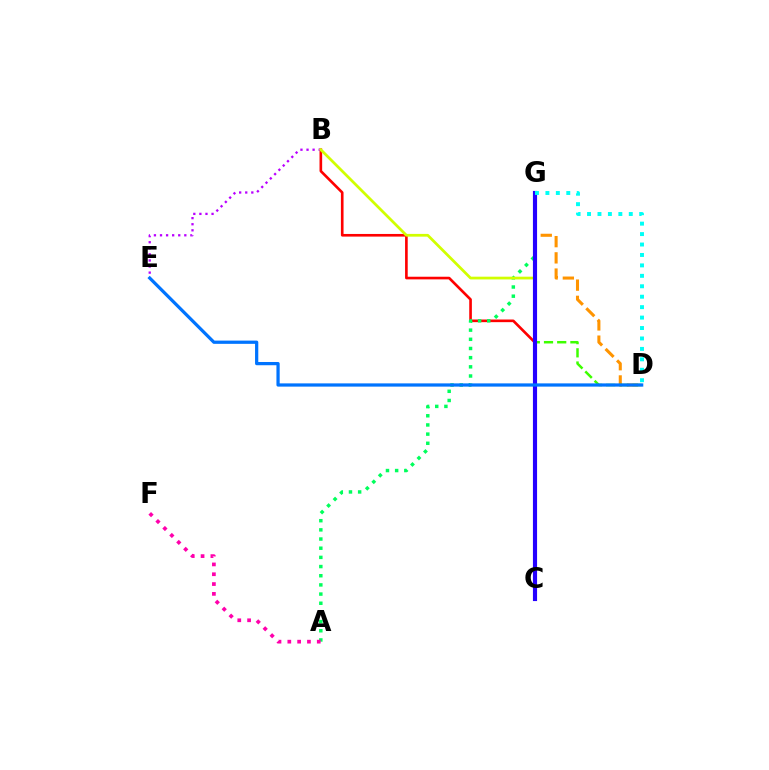{('D', 'G'): [{'color': '#ff9400', 'line_style': 'dashed', 'thickness': 2.2}, {'color': '#3dff00', 'line_style': 'dashed', 'thickness': 1.79}, {'color': '#00fff6', 'line_style': 'dotted', 'thickness': 2.84}], ('B', 'C'): [{'color': '#ff0000', 'line_style': 'solid', 'thickness': 1.9}, {'color': '#d1ff00', 'line_style': 'solid', 'thickness': 1.98}], ('A', 'G'): [{'color': '#00ff5c', 'line_style': 'dotted', 'thickness': 2.49}], ('B', 'E'): [{'color': '#b900ff', 'line_style': 'dotted', 'thickness': 1.65}], ('A', 'F'): [{'color': '#ff00ac', 'line_style': 'dotted', 'thickness': 2.67}], ('C', 'G'): [{'color': '#2500ff', 'line_style': 'solid', 'thickness': 2.98}], ('D', 'E'): [{'color': '#0074ff', 'line_style': 'solid', 'thickness': 2.33}]}